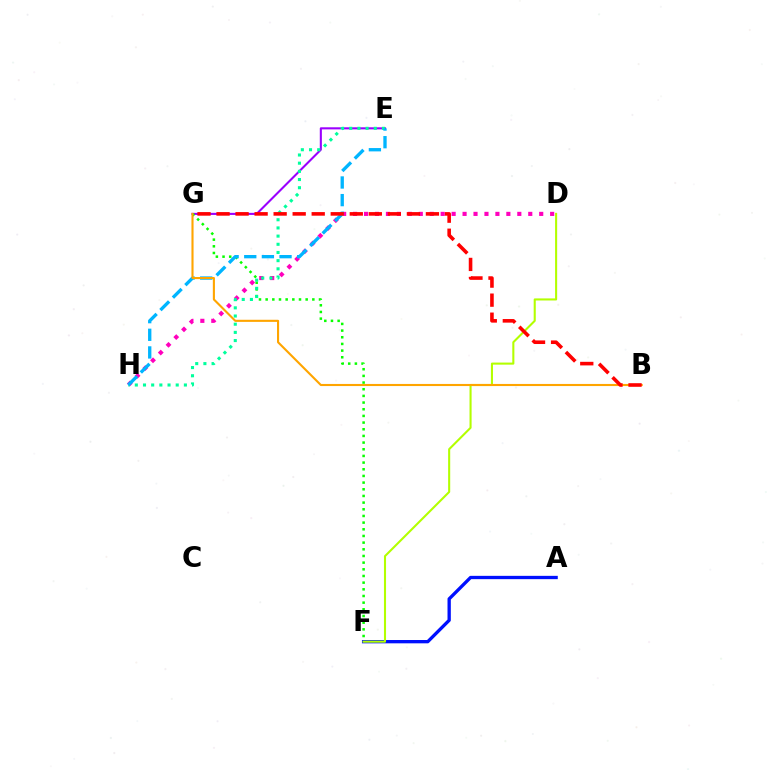{('E', 'G'): [{'color': '#9b00ff', 'line_style': 'solid', 'thickness': 1.5}], ('A', 'F'): [{'color': '#0010ff', 'line_style': 'solid', 'thickness': 2.39}], ('F', 'G'): [{'color': '#08ff00', 'line_style': 'dotted', 'thickness': 1.81}], ('D', 'H'): [{'color': '#ff00bd', 'line_style': 'dotted', 'thickness': 2.97}], ('E', 'H'): [{'color': '#00ff9d', 'line_style': 'dotted', 'thickness': 2.22}, {'color': '#00b5ff', 'line_style': 'dashed', 'thickness': 2.4}], ('D', 'F'): [{'color': '#b3ff00', 'line_style': 'solid', 'thickness': 1.5}], ('B', 'G'): [{'color': '#ffa500', 'line_style': 'solid', 'thickness': 1.52}, {'color': '#ff0000', 'line_style': 'dashed', 'thickness': 2.59}]}